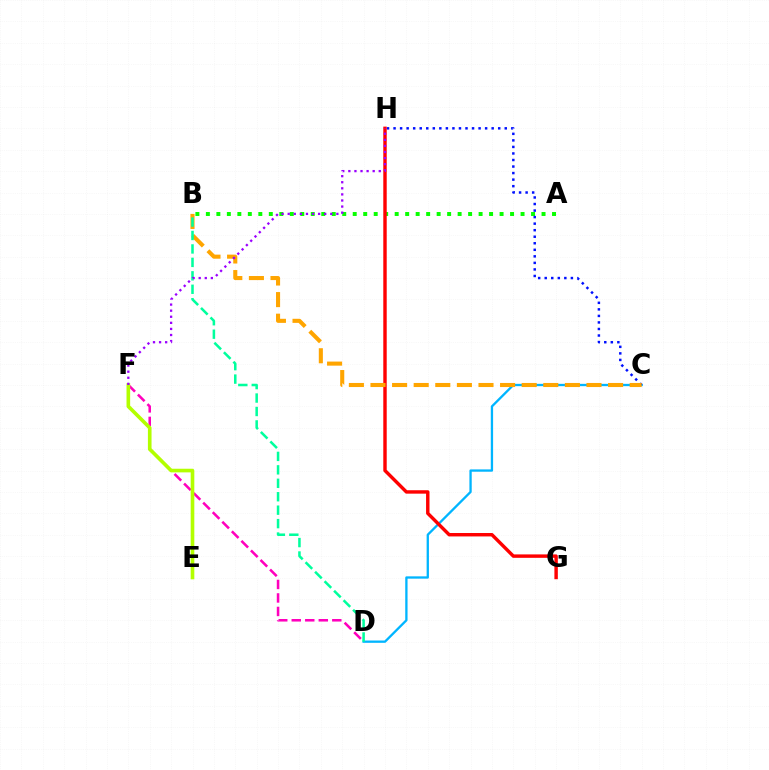{('C', 'D'): [{'color': '#00b5ff', 'line_style': 'solid', 'thickness': 1.66}], ('A', 'B'): [{'color': '#08ff00', 'line_style': 'dotted', 'thickness': 2.85}], ('C', 'H'): [{'color': '#0010ff', 'line_style': 'dotted', 'thickness': 1.78}], ('D', 'F'): [{'color': '#ff00bd', 'line_style': 'dashed', 'thickness': 1.84}], ('G', 'H'): [{'color': '#ff0000', 'line_style': 'solid', 'thickness': 2.46}], ('B', 'C'): [{'color': '#ffa500', 'line_style': 'dashed', 'thickness': 2.93}], ('B', 'D'): [{'color': '#00ff9d', 'line_style': 'dashed', 'thickness': 1.83}], ('E', 'F'): [{'color': '#b3ff00', 'line_style': 'solid', 'thickness': 2.62}], ('F', 'H'): [{'color': '#9b00ff', 'line_style': 'dotted', 'thickness': 1.65}]}